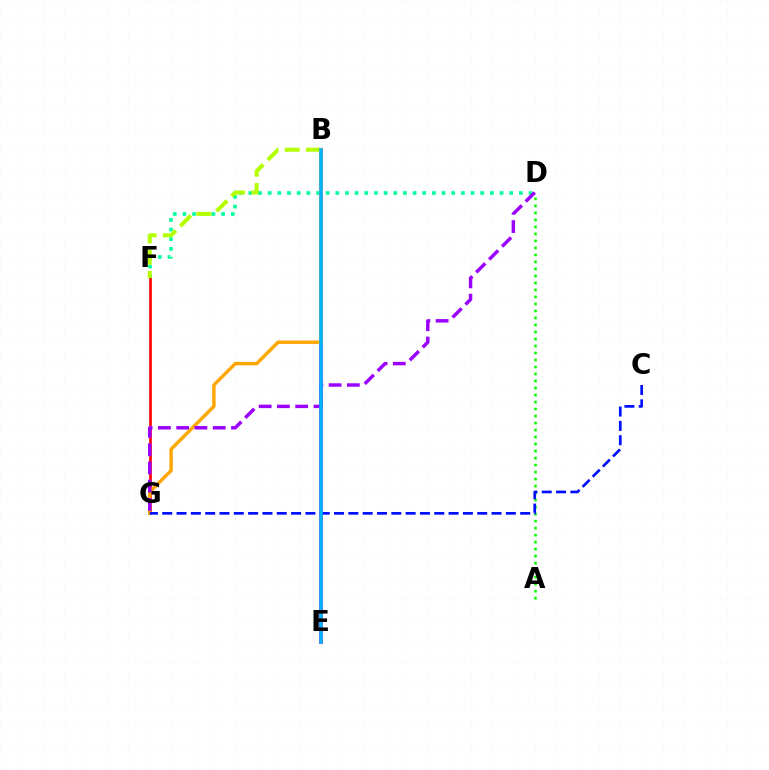{('F', 'G'): [{'color': '#ff0000', 'line_style': 'solid', 'thickness': 1.91}], ('B', 'E'): [{'color': '#ff00bd', 'line_style': 'solid', 'thickness': 2.71}, {'color': '#00b5ff', 'line_style': 'solid', 'thickness': 2.54}], ('D', 'F'): [{'color': '#00ff9d', 'line_style': 'dotted', 'thickness': 2.62}], ('A', 'D'): [{'color': '#08ff00', 'line_style': 'dotted', 'thickness': 1.9}], ('B', 'F'): [{'color': '#b3ff00', 'line_style': 'dashed', 'thickness': 2.88}], ('B', 'G'): [{'color': '#ffa500', 'line_style': 'solid', 'thickness': 2.45}], ('C', 'G'): [{'color': '#0010ff', 'line_style': 'dashed', 'thickness': 1.95}], ('D', 'G'): [{'color': '#9b00ff', 'line_style': 'dashed', 'thickness': 2.48}]}